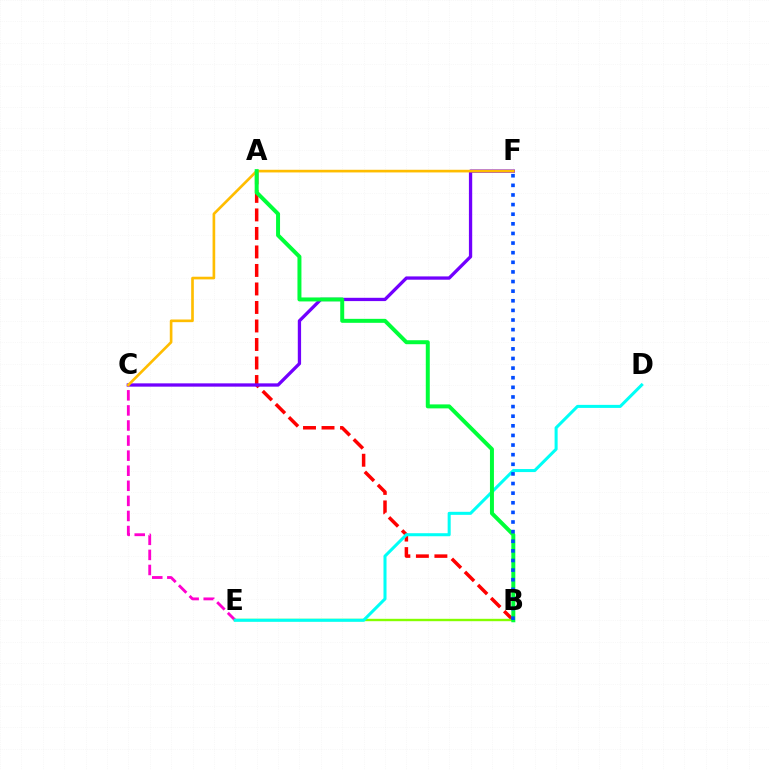{('A', 'B'): [{'color': '#ff0000', 'line_style': 'dashed', 'thickness': 2.51}, {'color': '#00ff39', 'line_style': 'solid', 'thickness': 2.86}], ('C', 'F'): [{'color': '#7200ff', 'line_style': 'solid', 'thickness': 2.37}, {'color': '#ffbd00', 'line_style': 'solid', 'thickness': 1.91}], ('C', 'E'): [{'color': '#ff00cf', 'line_style': 'dashed', 'thickness': 2.05}], ('B', 'E'): [{'color': '#84ff00', 'line_style': 'solid', 'thickness': 1.72}], ('D', 'E'): [{'color': '#00fff6', 'line_style': 'solid', 'thickness': 2.19}], ('B', 'F'): [{'color': '#004bff', 'line_style': 'dotted', 'thickness': 2.61}]}